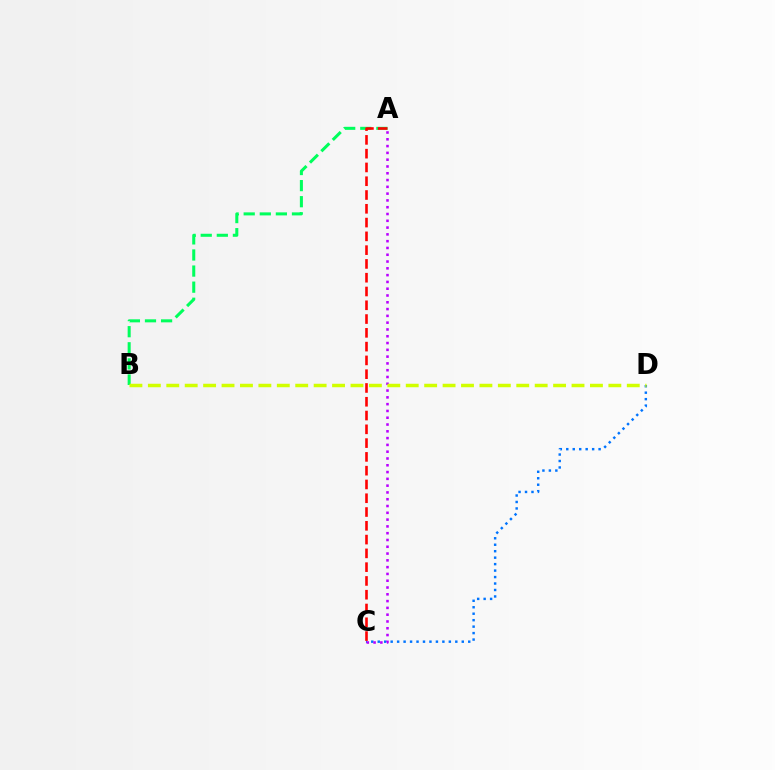{('C', 'D'): [{'color': '#0074ff', 'line_style': 'dotted', 'thickness': 1.76}], ('A', 'B'): [{'color': '#00ff5c', 'line_style': 'dashed', 'thickness': 2.19}], ('A', 'C'): [{'color': '#ff0000', 'line_style': 'dashed', 'thickness': 1.87}, {'color': '#b900ff', 'line_style': 'dotted', 'thickness': 1.85}], ('B', 'D'): [{'color': '#d1ff00', 'line_style': 'dashed', 'thickness': 2.5}]}